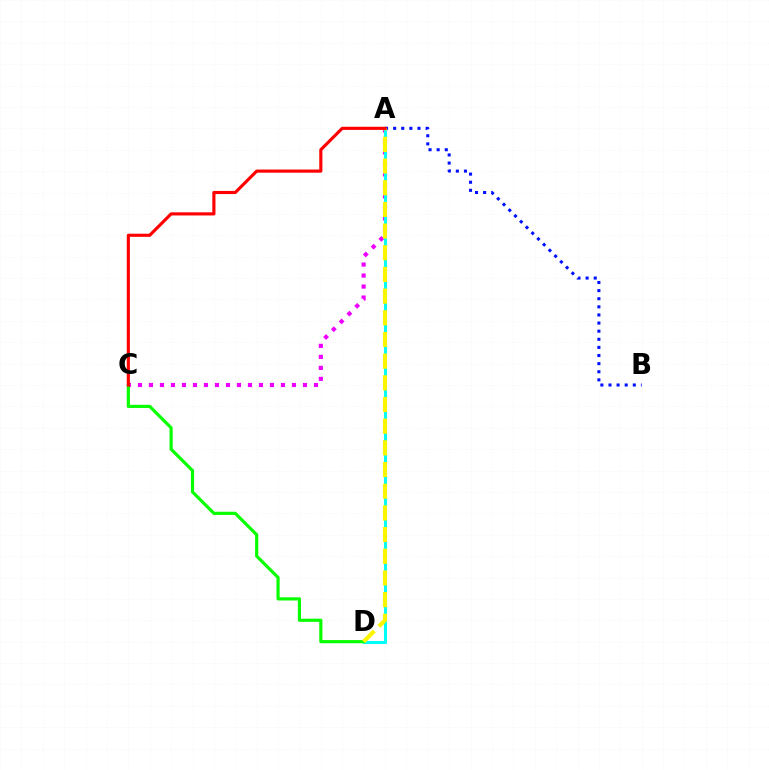{('A', 'C'): [{'color': '#ee00ff', 'line_style': 'dotted', 'thickness': 2.99}, {'color': '#ff0000', 'line_style': 'solid', 'thickness': 2.26}], ('A', 'D'): [{'color': '#00fff6', 'line_style': 'solid', 'thickness': 2.2}, {'color': '#fcf500', 'line_style': 'dashed', 'thickness': 2.94}], ('A', 'B'): [{'color': '#0010ff', 'line_style': 'dotted', 'thickness': 2.2}], ('C', 'D'): [{'color': '#08ff00', 'line_style': 'solid', 'thickness': 2.28}]}